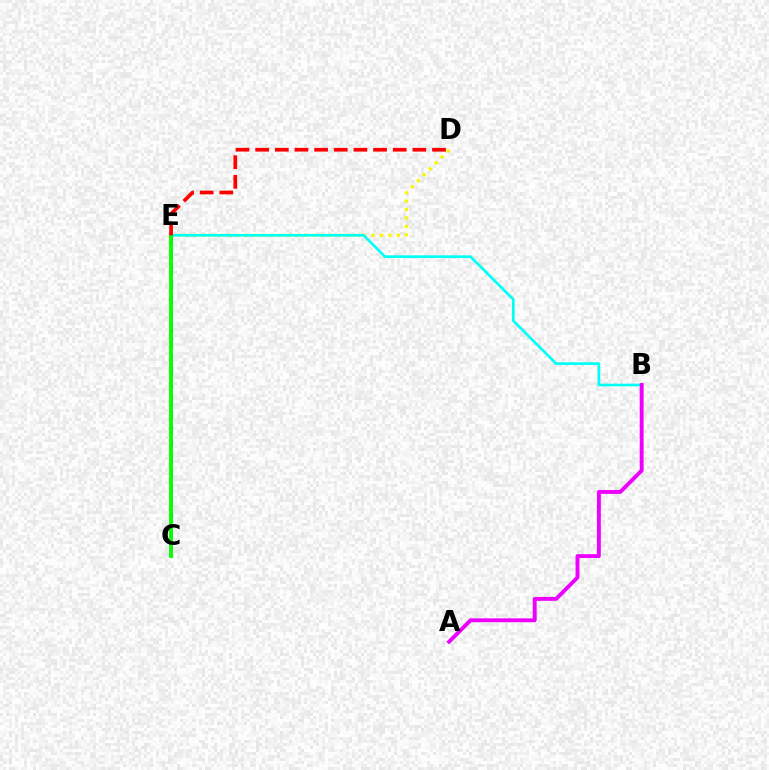{('C', 'E'): [{'color': '#0010ff', 'line_style': 'dashed', 'thickness': 1.98}, {'color': '#08ff00', 'line_style': 'solid', 'thickness': 2.79}], ('D', 'E'): [{'color': '#fcf500', 'line_style': 'dotted', 'thickness': 2.29}, {'color': '#ff0000', 'line_style': 'dashed', 'thickness': 2.67}], ('B', 'E'): [{'color': '#00fff6', 'line_style': 'solid', 'thickness': 1.92}], ('A', 'B'): [{'color': '#ee00ff', 'line_style': 'solid', 'thickness': 2.8}]}